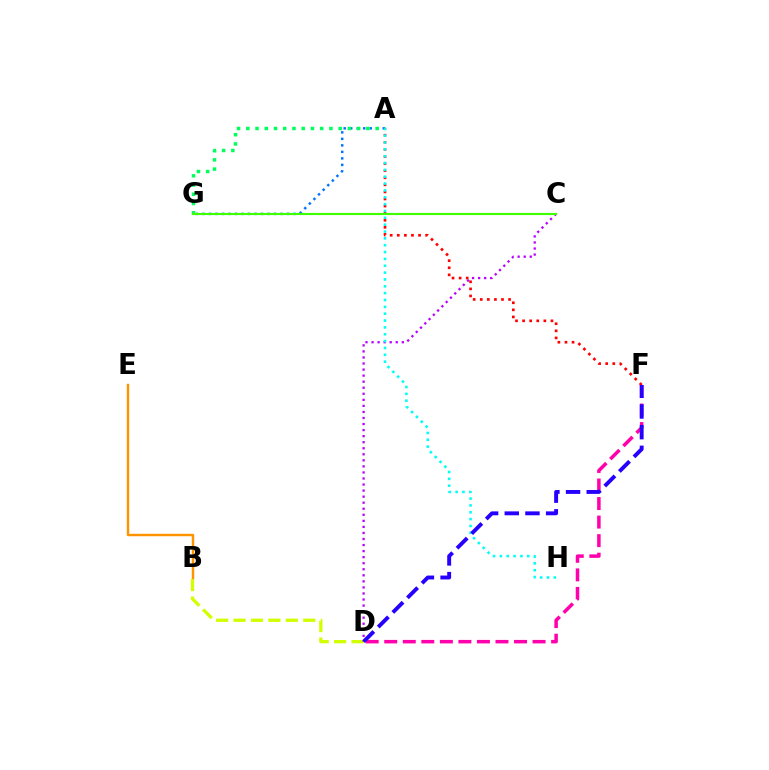{('A', 'F'): [{'color': '#ff0000', 'line_style': 'dotted', 'thickness': 1.92}], ('A', 'G'): [{'color': '#0074ff', 'line_style': 'dotted', 'thickness': 1.77}, {'color': '#00ff5c', 'line_style': 'dotted', 'thickness': 2.51}], ('B', 'D'): [{'color': '#d1ff00', 'line_style': 'dashed', 'thickness': 2.37}], ('C', 'D'): [{'color': '#b900ff', 'line_style': 'dotted', 'thickness': 1.64}], ('B', 'E'): [{'color': '#ff9400', 'line_style': 'solid', 'thickness': 1.75}], ('D', 'F'): [{'color': '#ff00ac', 'line_style': 'dashed', 'thickness': 2.52}, {'color': '#2500ff', 'line_style': 'dashed', 'thickness': 2.81}], ('C', 'G'): [{'color': '#3dff00', 'line_style': 'solid', 'thickness': 1.54}], ('A', 'H'): [{'color': '#00fff6', 'line_style': 'dotted', 'thickness': 1.86}]}